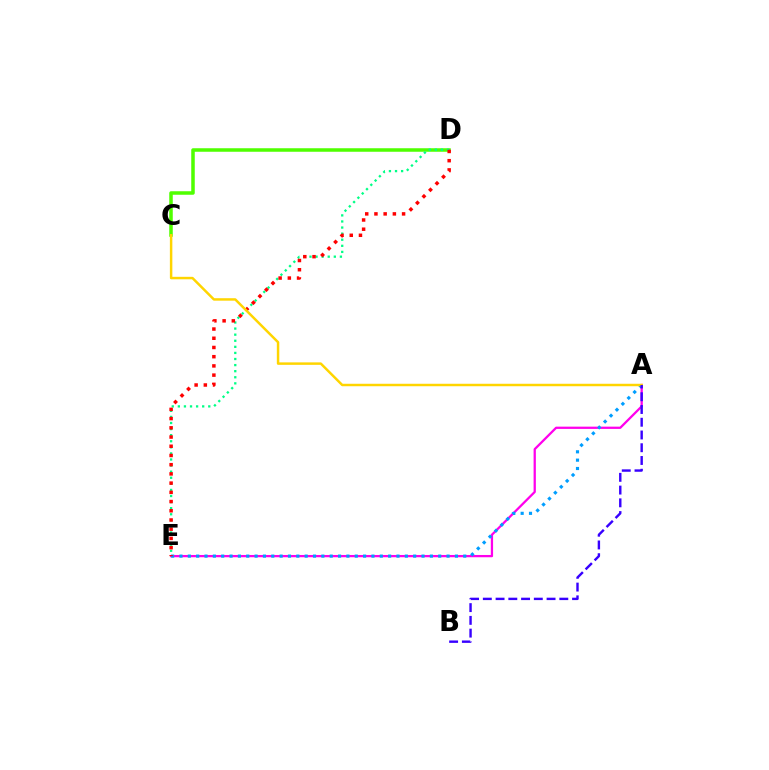{('C', 'D'): [{'color': '#4fff00', 'line_style': 'solid', 'thickness': 2.53}], ('D', 'E'): [{'color': '#00ff86', 'line_style': 'dotted', 'thickness': 1.65}, {'color': '#ff0000', 'line_style': 'dotted', 'thickness': 2.5}], ('A', 'E'): [{'color': '#ff00ed', 'line_style': 'solid', 'thickness': 1.63}, {'color': '#009eff', 'line_style': 'dotted', 'thickness': 2.27}], ('A', 'C'): [{'color': '#ffd500', 'line_style': 'solid', 'thickness': 1.78}], ('A', 'B'): [{'color': '#3700ff', 'line_style': 'dashed', 'thickness': 1.73}]}